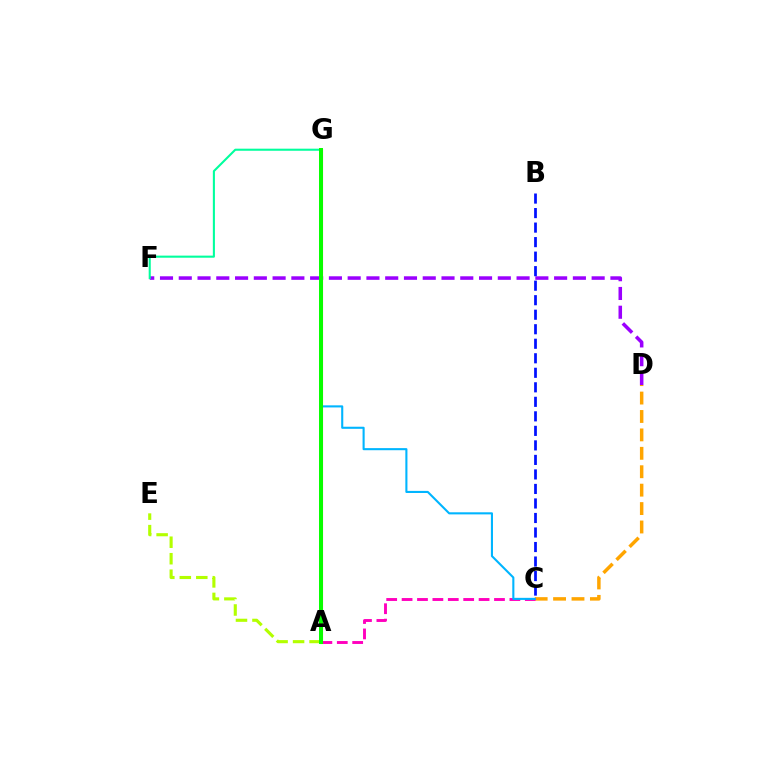{('A', 'E'): [{'color': '#b3ff00', 'line_style': 'dashed', 'thickness': 2.24}], ('C', 'D'): [{'color': '#ffa500', 'line_style': 'dashed', 'thickness': 2.5}], ('A', 'C'): [{'color': '#ff00bd', 'line_style': 'dashed', 'thickness': 2.09}], ('C', 'G'): [{'color': '#00b5ff', 'line_style': 'solid', 'thickness': 1.51}], ('D', 'F'): [{'color': '#9b00ff', 'line_style': 'dashed', 'thickness': 2.55}], ('F', 'G'): [{'color': '#00ff9d', 'line_style': 'solid', 'thickness': 1.5}], ('A', 'G'): [{'color': '#ff0000', 'line_style': 'solid', 'thickness': 2.22}, {'color': '#08ff00', 'line_style': 'solid', 'thickness': 2.86}], ('B', 'C'): [{'color': '#0010ff', 'line_style': 'dashed', 'thickness': 1.97}]}